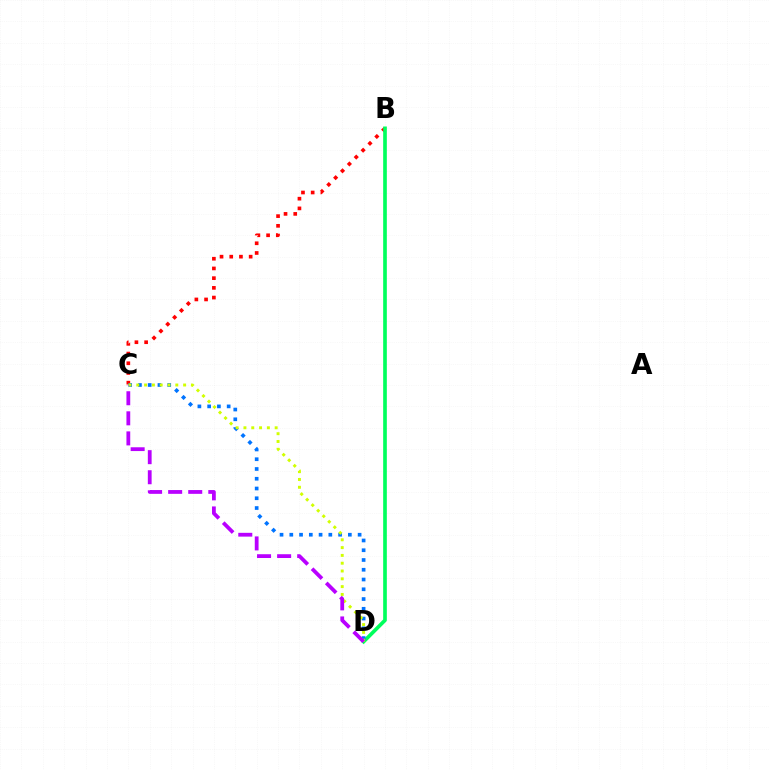{('B', 'C'): [{'color': '#ff0000', 'line_style': 'dotted', 'thickness': 2.64}], ('B', 'D'): [{'color': '#00ff5c', 'line_style': 'solid', 'thickness': 2.64}], ('C', 'D'): [{'color': '#0074ff', 'line_style': 'dotted', 'thickness': 2.65}, {'color': '#d1ff00', 'line_style': 'dotted', 'thickness': 2.12}, {'color': '#b900ff', 'line_style': 'dashed', 'thickness': 2.73}]}